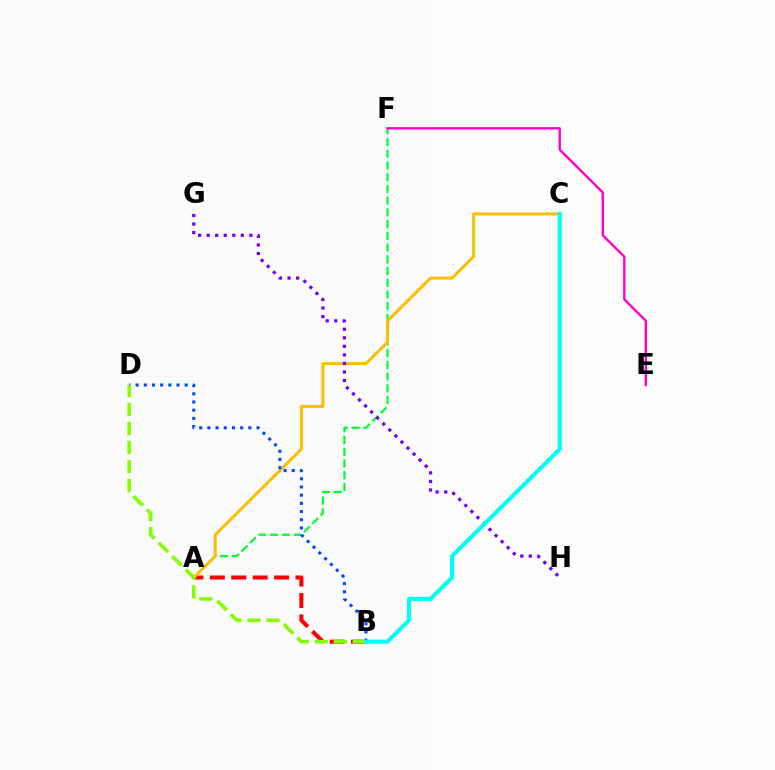{('A', 'F'): [{'color': '#00ff39', 'line_style': 'dashed', 'thickness': 1.59}], ('A', 'B'): [{'color': '#ff0000', 'line_style': 'dashed', 'thickness': 2.91}], ('A', 'C'): [{'color': '#ffbd00', 'line_style': 'solid', 'thickness': 2.16}], ('B', 'D'): [{'color': '#004bff', 'line_style': 'dotted', 'thickness': 2.22}, {'color': '#84ff00', 'line_style': 'dashed', 'thickness': 2.58}], ('G', 'H'): [{'color': '#7200ff', 'line_style': 'dotted', 'thickness': 2.32}], ('B', 'C'): [{'color': '#00fff6', 'line_style': 'solid', 'thickness': 2.96}], ('E', 'F'): [{'color': '#ff00cf', 'line_style': 'solid', 'thickness': 1.71}]}